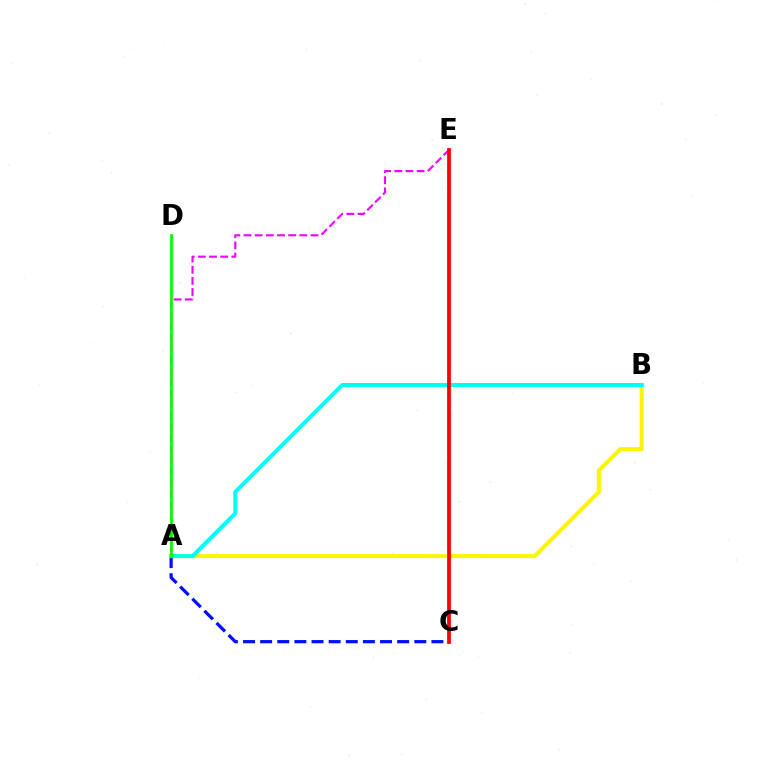{('A', 'E'): [{'color': '#ee00ff', 'line_style': 'dashed', 'thickness': 1.52}], ('A', 'B'): [{'color': '#fcf500', 'line_style': 'solid', 'thickness': 2.92}, {'color': '#00fff6', 'line_style': 'solid', 'thickness': 2.86}], ('A', 'C'): [{'color': '#0010ff', 'line_style': 'dashed', 'thickness': 2.33}], ('C', 'E'): [{'color': '#ff0000', 'line_style': 'solid', 'thickness': 2.71}], ('A', 'D'): [{'color': '#08ff00', 'line_style': 'solid', 'thickness': 2.0}]}